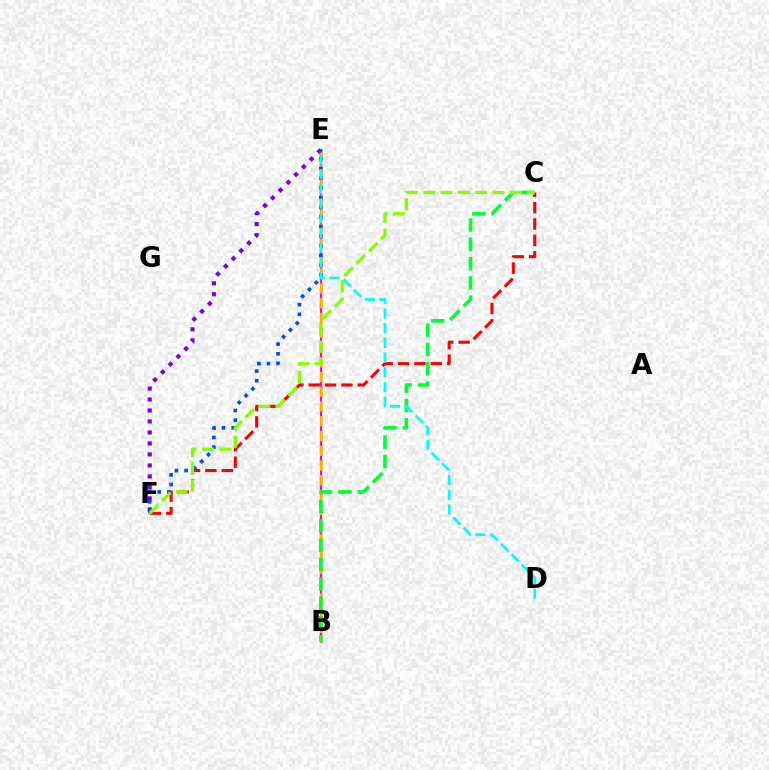{('C', 'F'): [{'color': '#ff0000', 'line_style': 'dashed', 'thickness': 2.22}, {'color': '#84ff00', 'line_style': 'dashed', 'thickness': 2.35}], ('B', 'E'): [{'color': '#ff00cf', 'line_style': 'solid', 'thickness': 1.61}, {'color': '#ffbd00', 'line_style': 'dashed', 'thickness': 2.0}], ('B', 'C'): [{'color': '#00ff39', 'line_style': 'dashed', 'thickness': 2.63}], ('E', 'F'): [{'color': '#7200ff', 'line_style': 'dotted', 'thickness': 2.98}, {'color': '#004bff', 'line_style': 'dotted', 'thickness': 2.63}], ('D', 'E'): [{'color': '#00fff6', 'line_style': 'dashed', 'thickness': 2.0}]}